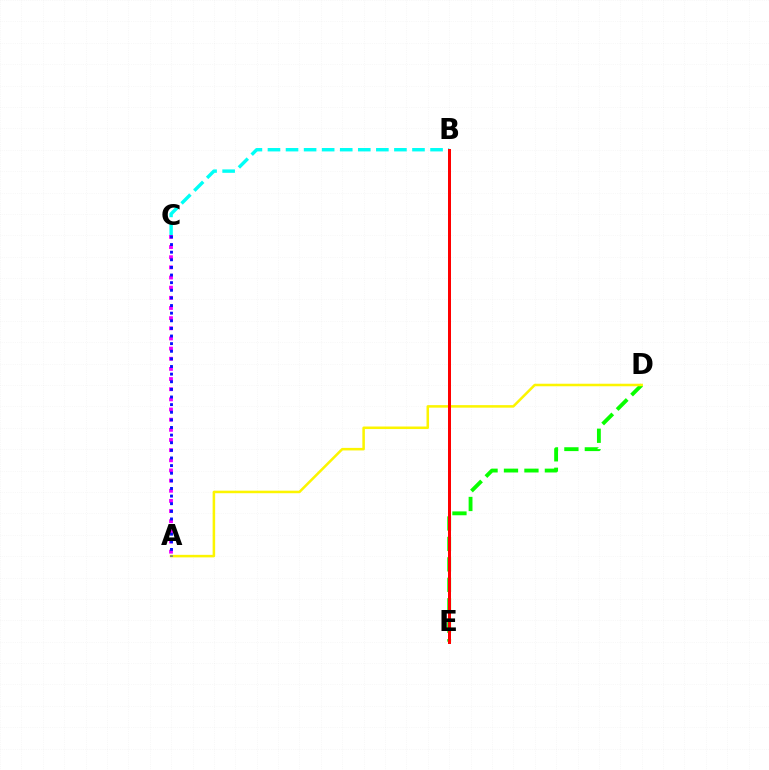{('D', 'E'): [{'color': '#08ff00', 'line_style': 'dashed', 'thickness': 2.78}], ('A', 'D'): [{'color': '#fcf500', 'line_style': 'solid', 'thickness': 1.83}], ('B', 'C'): [{'color': '#00fff6', 'line_style': 'dashed', 'thickness': 2.45}], ('A', 'C'): [{'color': '#ee00ff', 'line_style': 'dotted', 'thickness': 2.76}, {'color': '#0010ff', 'line_style': 'dotted', 'thickness': 2.07}], ('B', 'E'): [{'color': '#ff0000', 'line_style': 'solid', 'thickness': 2.16}]}